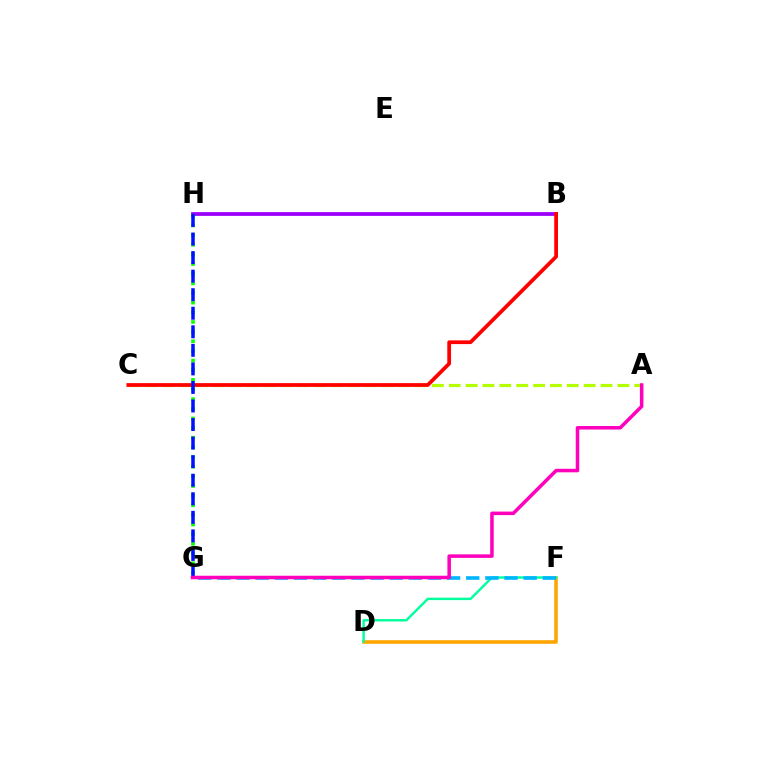{('A', 'C'): [{'color': '#b3ff00', 'line_style': 'dashed', 'thickness': 2.29}], ('D', 'F'): [{'color': '#ffa500', 'line_style': 'solid', 'thickness': 2.57}, {'color': '#00ff9d', 'line_style': 'solid', 'thickness': 1.74}], ('F', 'G'): [{'color': '#00b5ff', 'line_style': 'dashed', 'thickness': 2.6}], ('B', 'H'): [{'color': '#9b00ff', 'line_style': 'solid', 'thickness': 2.72}], ('B', 'C'): [{'color': '#ff0000', 'line_style': 'solid', 'thickness': 2.7}], ('G', 'H'): [{'color': '#08ff00', 'line_style': 'dotted', 'thickness': 2.62}, {'color': '#0010ff', 'line_style': 'dashed', 'thickness': 2.52}], ('A', 'G'): [{'color': '#ff00bd', 'line_style': 'solid', 'thickness': 2.53}]}